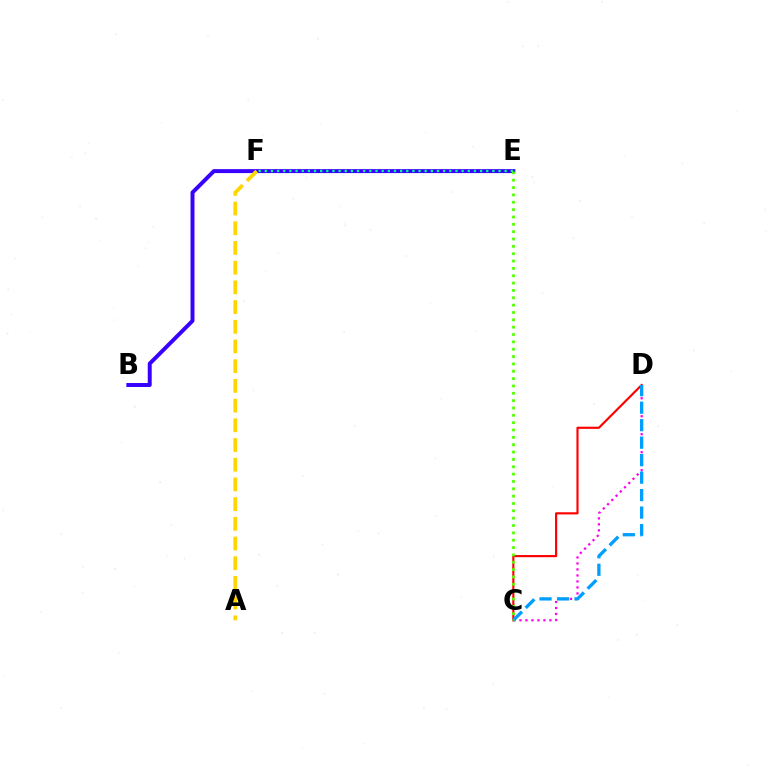{('B', 'E'): [{'color': '#3700ff', 'line_style': 'solid', 'thickness': 2.85}], ('C', 'D'): [{'color': '#ff00ed', 'line_style': 'dotted', 'thickness': 1.63}, {'color': '#ff0000', 'line_style': 'solid', 'thickness': 1.55}, {'color': '#009eff', 'line_style': 'dashed', 'thickness': 2.38}], ('A', 'F'): [{'color': '#ffd500', 'line_style': 'dashed', 'thickness': 2.68}], ('E', 'F'): [{'color': '#00ff86', 'line_style': 'dotted', 'thickness': 1.67}], ('C', 'E'): [{'color': '#4fff00', 'line_style': 'dotted', 'thickness': 2.0}]}